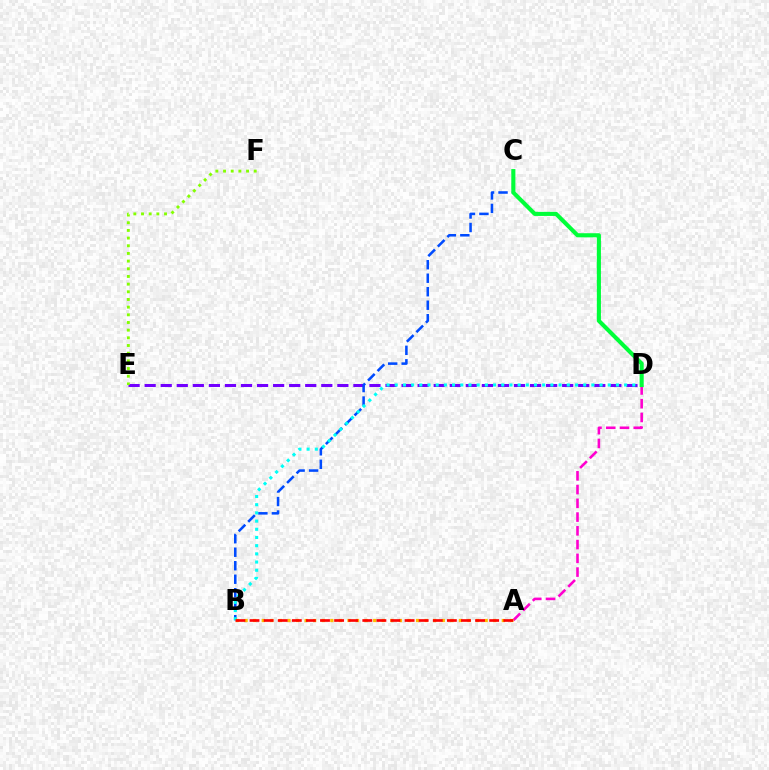{('D', 'E'): [{'color': '#7200ff', 'line_style': 'dashed', 'thickness': 2.18}], ('A', 'D'): [{'color': '#ff00cf', 'line_style': 'dashed', 'thickness': 1.87}], ('B', 'C'): [{'color': '#004bff', 'line_style': 'dashed', 'thickness': 1.83}], ('E', 'F'): [{'color': '#84ff00', 'line_style': 'dotted', 'thickness': 2.08}], ('B', 'D'): [{'color': '#00fff6', 'line_style': 'dotted', 'thickness': 2.23}], ('C', 'D'): [{'color': '#00ff39', 'line_style': 'solid', 'thickness': 2.95}], ('A', 'B'): [{'color': '#ffbd00', 'line_style': 'dotted', 'thickness': 2.33}, {'color': '#ff0000', 'line_style': 'dashed', 'thickness': 1.92}]}